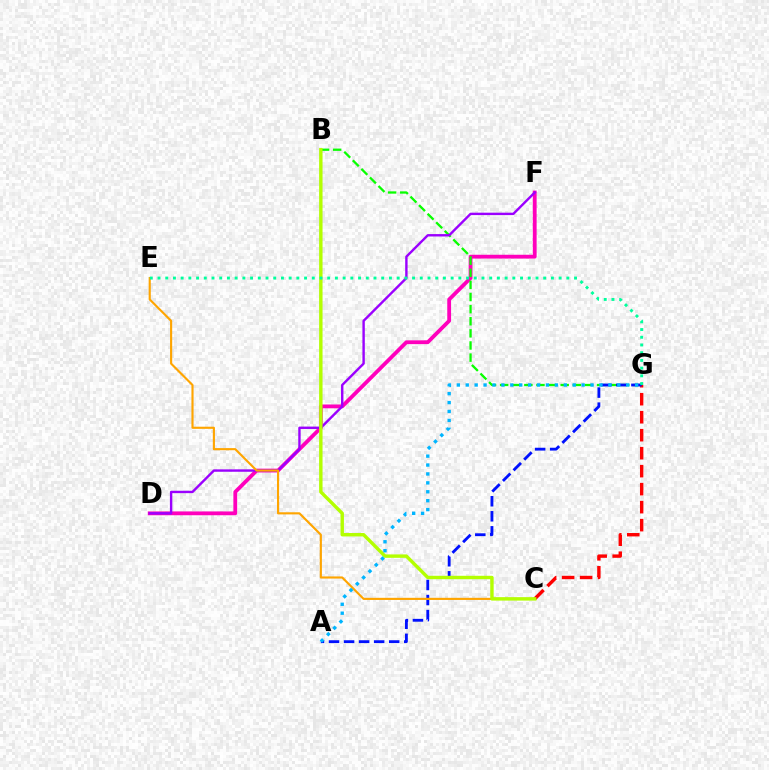{('D', 'F'): [{'color': '#ff00bd', 'line_style': 'solid', 'thickness': 2.74}, {'color': '#9b00ff', 'line_style': 'solid', 'thickness': 1.73}], ('B', 'G'): [{'color': '#08ff00', 'line_style': 'dashed', 'thickness': 1.65}], ('C', 'G'): [{'color': '#ff0000', 'line_style': 'dashed', 'thickness': 2.44}], ('A', 'G'): [{'color': '#0010ff', 'line_style': 'dashed', 'thickness': 2.04}, {'color': '#00b5ff', 'line_style': 'dotted', 'thickness': 2.42}], ('C', 'E'): [{'color': '#ffa500', 'line_style': 'solid', 'thickness': 1.54}], ('B', 'C'): [{'color': '#b3ff00', 'line_style': 'solid', 'thickness': 2.46}], ('E', 'G'): [{'color': '#00ff9d', 'line_style': 'dotted', 'thickness': 2.1}]}